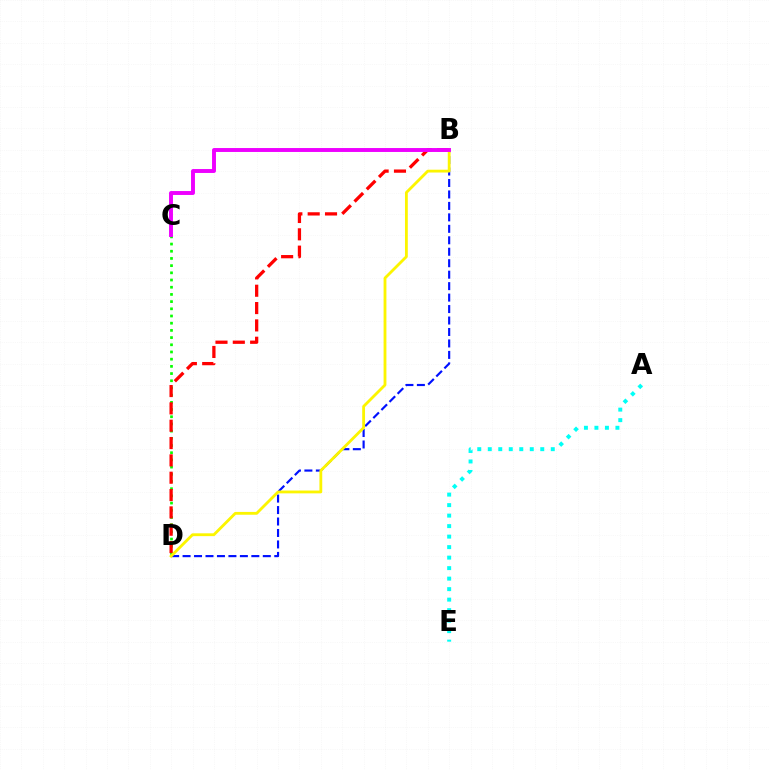{('B', 'D'): [{'color': '#0010ff', 'line_style': 'dashed', 'thickness': 1.56}, {'color': '#ff0000', 'line_style': 'dashed', 'thickness': 2.35}, {'color': '#fcf500', 'line_style': 'solid', 'thickness': 2.03}], ('C', 'D'): [{'color': '#08ff00', 'line_style': 'dotted', 'thickness': 1.95}], ('B', 'C'): [{'color': '#ee00ff', 'line_style': 'solid', 'thickness': 2.82}], ('A', 'E'): [{'color': '#00fff6', 'line_style': 'dotted', 'thickness': 2.85}]}